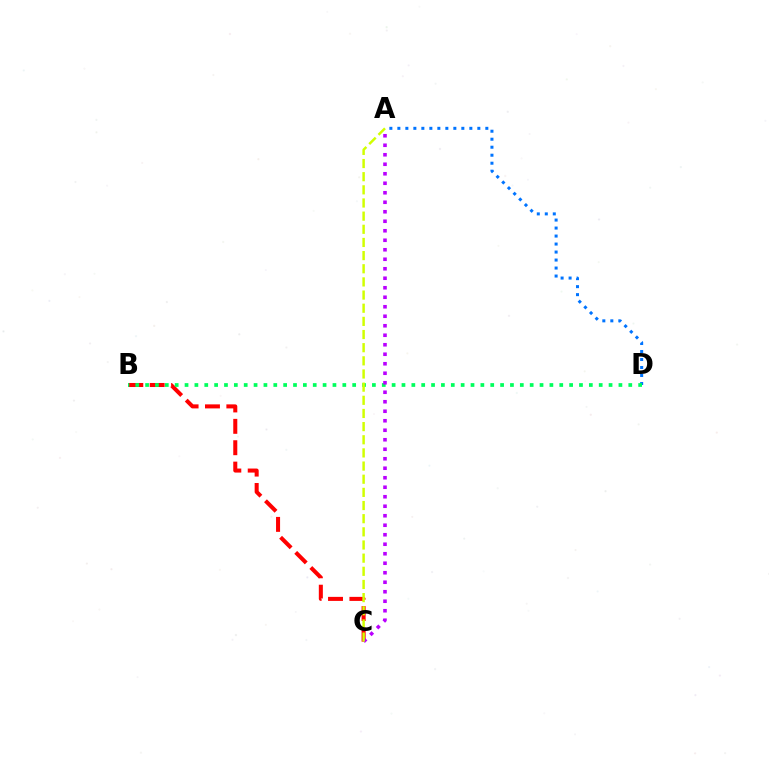{('B', 'C'): [{'color': '#ff0000', 'line_style': 'dashed', 'thickness': 2.9}], ('A', 'D'): [{'color': '#0074ff', 'line_style': 'dotted', 'thickness': 2.17}], ('B', 'D'): [{'color': '#00ff5c', 'line_style': 'dotted', 'thickness': 2.68}], ('A', 'C'): [{'color': '#b900ff', 'line_style': 'dotted', 'thickness': 2.58}, {'color': '#d1ff00', 'line_style': 'dashed', 'thickness': 1.79}]}